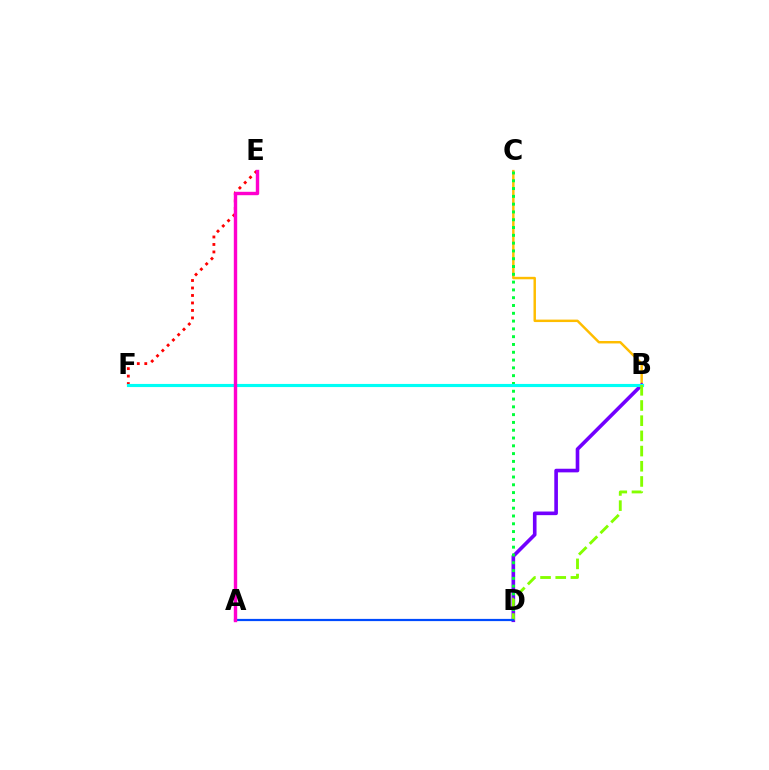{('E', 'F'): [{'color': '#ff0000', 'line_style': 'dotted', 'thickness': 2.03}], ('B', 'C'): [{'color': '#ffbd00', 'line_style': 'solid', 'thickness': 1.77}], ('B', 'D'): [{'color': '#7200ff', 'line_style': 'solid', 'thickness': 2.61}, {'color': '#84ff00', 'line_style': 'dashed', 'thickness': 2.06}], ('C', 'D'): [{'color': '#00ff39', 'line_style': 'dotted', 'thickness': 2.12}], ('B', 'F'): [{'color': '#00fff6', 'line_style': 'solid', 'thickness': 2.25}], ('A', 'D'): [{'color': '#004bff', 'line_style': 'solid', 'thickness': 1.59}], ('A', 'E'): [{'color': '#ff00cf', 'line_style': 'solid', 'thickness': 2.45}]}